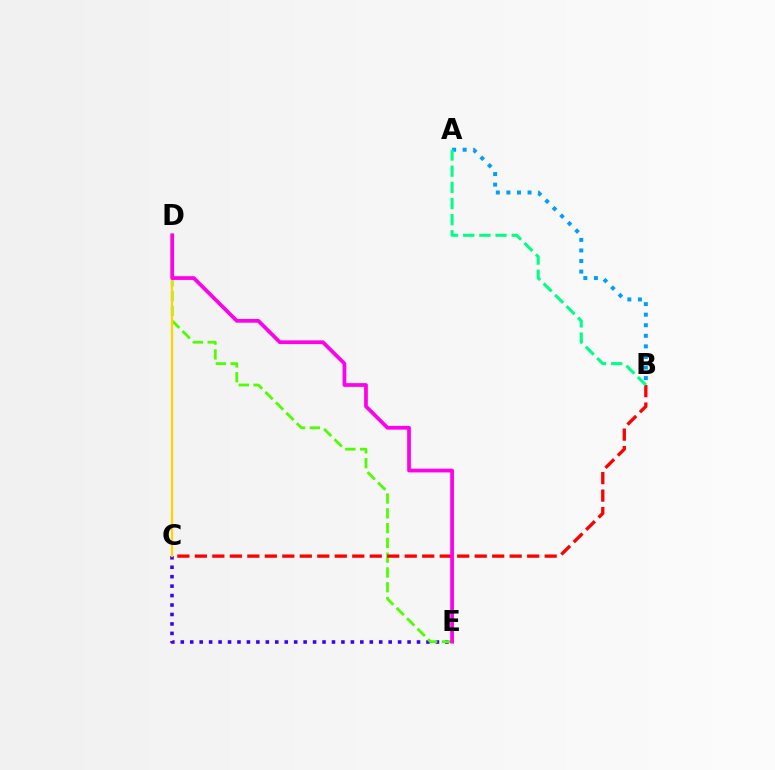{('A', 'B'): [{'color': '#009eff', 'line_style': 'dotted', 'thickness': 2.87}, {'color': '#00ff86', 'line_style': 'dashed', 'thickness': 2.19}], ('C', 'E'): [{'color': '#3700ff', 'line_style': 'dotted', 'thickness': 2.57}], ('D', 'E'): [{'color': '#4fff00', 'line_style': 'dashed', 'thickness': 2.01}, {'color': '#ff00ed', 'line_style': 'solid', 'thickness': 2.69}], ('C', 'D'): [{'color': '#ffd500', 'line_style': 'solid', 'thickness': 1.64}], ('B', 'C'): [{'color': '#ff0000', 'line_style': 'dashed', 'thickness': 2.38}]}